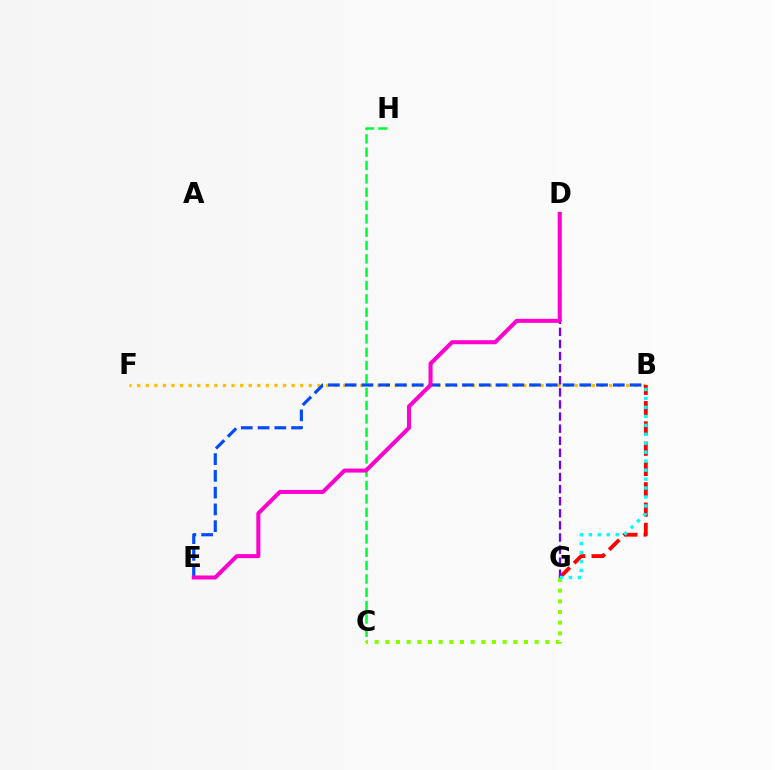{('C', 'H'): [{'color': '#00ff39', 'line_style': 'dashed', 'thickness': 1.81}], ('B', 'F'): [{'color': '#ffbd00', 'line_style': 'dotted', 'thickness': 2.33}], ('B', 'G'): [{'color': '#ff0000', 'line_style': 'dashed', 'thickness': 2.76}, {'color': '#00fff6', 'line_style': 'dotted', 'thickness': 2.43}], ('C', 'G'): [{'color': '#84ff00', 'line_style': 'dotted', 'thickness': 2.9}], ('B', 'E'): [{'color': '#004bff', 'line_style': 'dashed', 'thickness': 2.28}], ('D', 'G'): [{'color': '#7200ff', 'line_style': 'dashed', 'thickness': 1.64}], ('D', 'E'): [{'color': '#ff00cf', 'line_style': 'solid', 'thickness': 2.9}]}